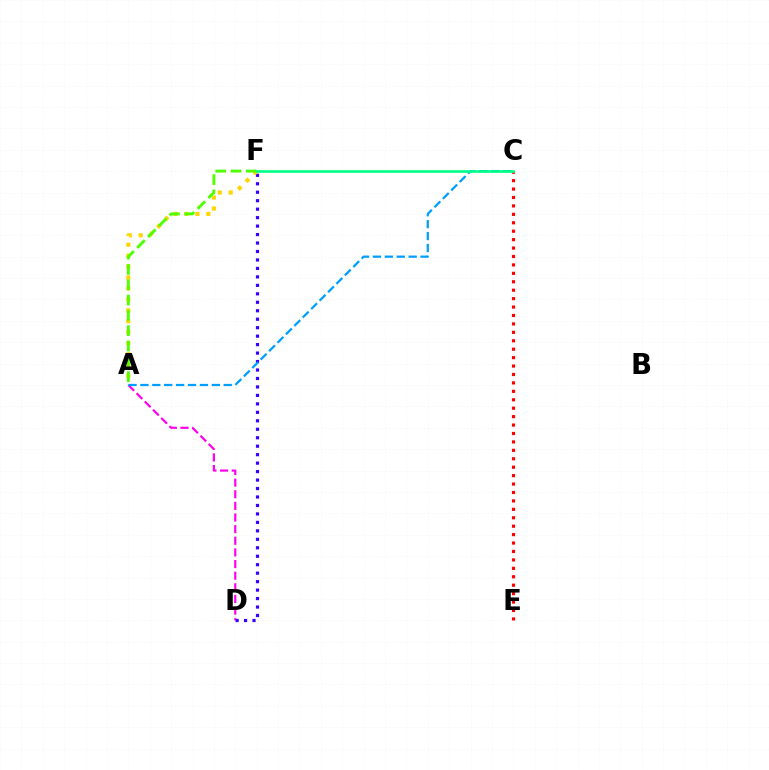{('A', 'D'): [{'color': '#ff00ed', 'line_style': 'dashed', 'thickness': 1.58}], ('D', 'F'): [{'color': '#3700ff', 'line_style': 'dotted', 'thickness': 2.3}], ('A', 'F'): [{'color': '#ffd500', 'line_style': 'dotted', 'thickness': 2.97}, {'color': '#4fff00', 'line_style': 'dashed', 'thickness': 2.08}], ('C', 'E'): [{'color': '#ff0000', 'line_style': 'dotted', 'thickness': 2.29}], ('A', 'C'): [{'color': '#009eff', 'line_style': 'dashed', 'thickness': 1.62}], ('C', 'F'): [{'color': '#00ff86', 'line_style': 'solid', 'thickness': 1.9}]}